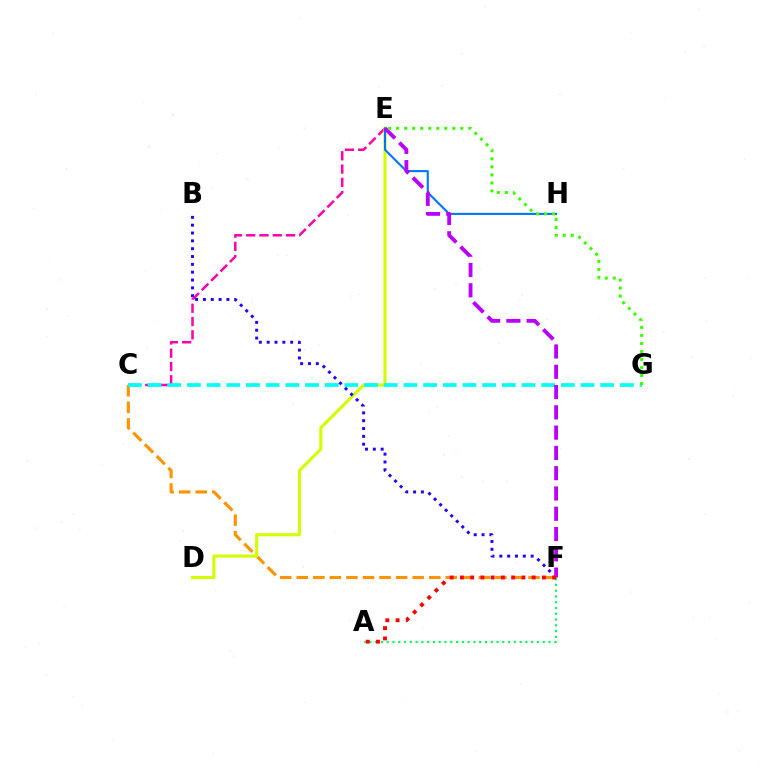{('C', 'F'): [{'color': '#ff9400', 'line_style': 'dashed', 'thickness': 2.25}], ('C', 'E'): [{'color': '#ff00ac', 'line_style': 'dashed', 'thickness': 1.8}], ('D', 'E'): [{'color': '#d1ff00', 'line_style': 'solid', 'thickness': 2.22}], ('E', 'H'): [{'color': '#0074ff', 'line_style': 'solid', 'thickness': 1.51}], ('C', 'G'): [{'color': '#00fff6', 'line_style': 'dashed', 'thickness': 2.67}], ('B', 'F'): [{'color': '#2500ff', 'line_style': 'dotted', 'thickness': 2.13}], ('E', 'F'): [{'color': '#b900ff', 'line_style': 'dashed', 'thickness': 2.76}], ('A', 'F'): [{'color': '#00ff5c', 'line_style': 'dotted', 'thickness': 1.57}, {'color': '#ff0000', 'line_style': 'dotted', 'thickness': 2.79}], ('E', 'G'): [{'color': '#3dff00', 'line_style': 'dotted', 'thickness': 2.18}]}